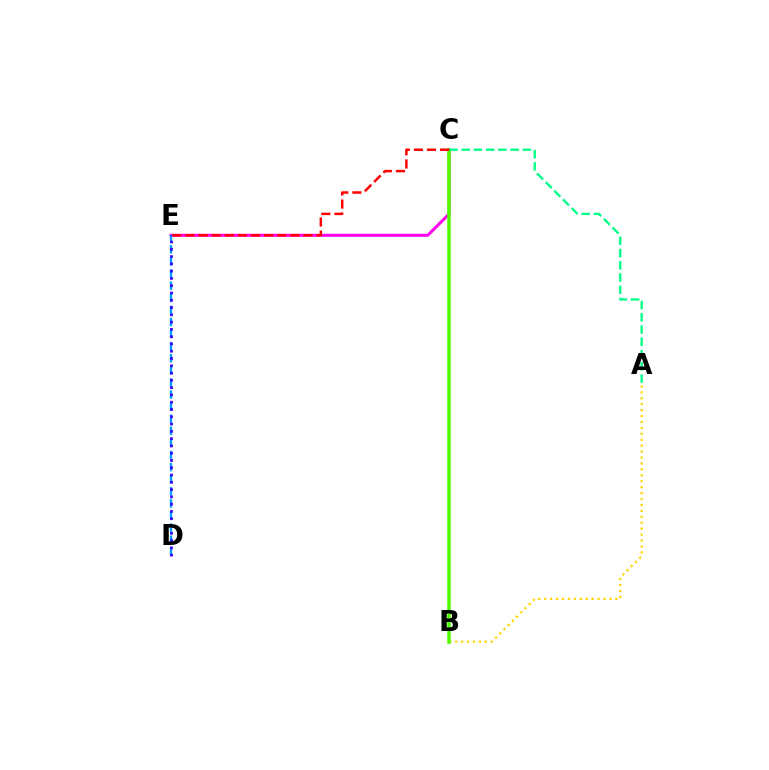{('A', 'B'): [{'color': '#ffd500', 'line_style': 'dotted', 'thickness': 1.61}], ('C', 'E'): [{'color': '#ff00ed', 'line_style': 'solid', 'thickness': 2.15}, {'color': '#ff0000', 'line_style': 'dashed', 'thickness': 1.78}], ('D', 'E'): [{'color': '#009eff', 'line_style': 'dashed', 'thickness': 1.64}, {'color': '#3700ff', 'line_style': 'dotted', 'thickness': 1.98}], ('B', 'C'): [{'color': '#4fff00', 'line_style': 'solid', 'thickness': 2.52}], ('A', 'C'): [{'color': '#00ff86', 'line_style': 'dashed', 'thickness': 1.66}]}